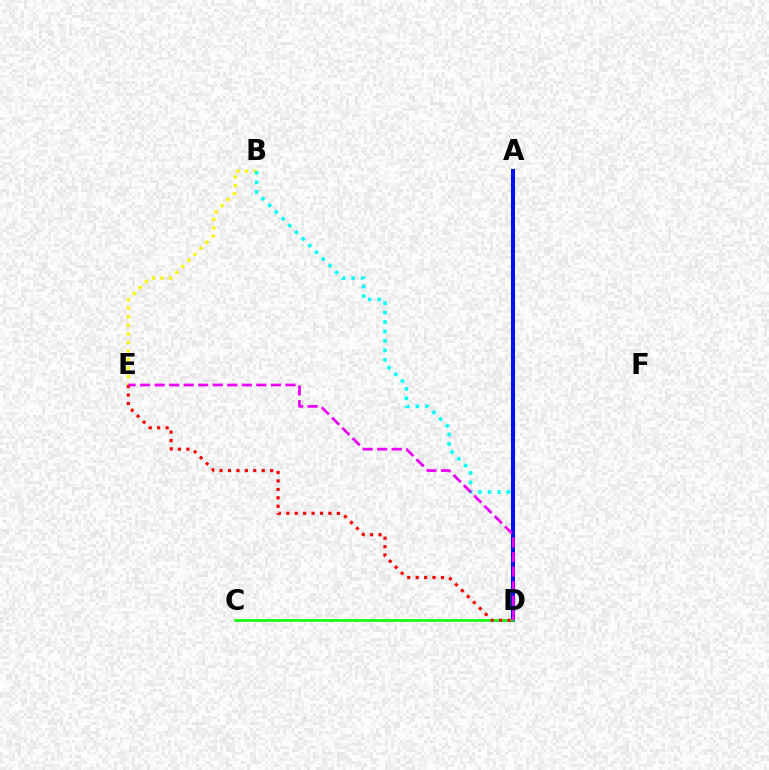{('B', 'E'): [{'color': '#fcf500', 'line_style': 'dotted', 'thickness': 2.32}], ('B', 'D'): [{'color': '#00fff6', 'line_style': 'dotted', 'thickness': 2.57}], ('A', 'D'): [{'color': '#0010ff', 'line_style': 'solid', 'thickness': 2.91}], ('C', 'D'): [{'color': '#08ff00', 'line_style': 'solid', 'thickness': 1.84}], ('D', 'E'): [{'color': '#ff0000', 'line_style': 'dotted', 'thickness': 2.29}, {'color': '#ee00ff', 'line_style': 'dashed', 'thickness': 1.97}]}